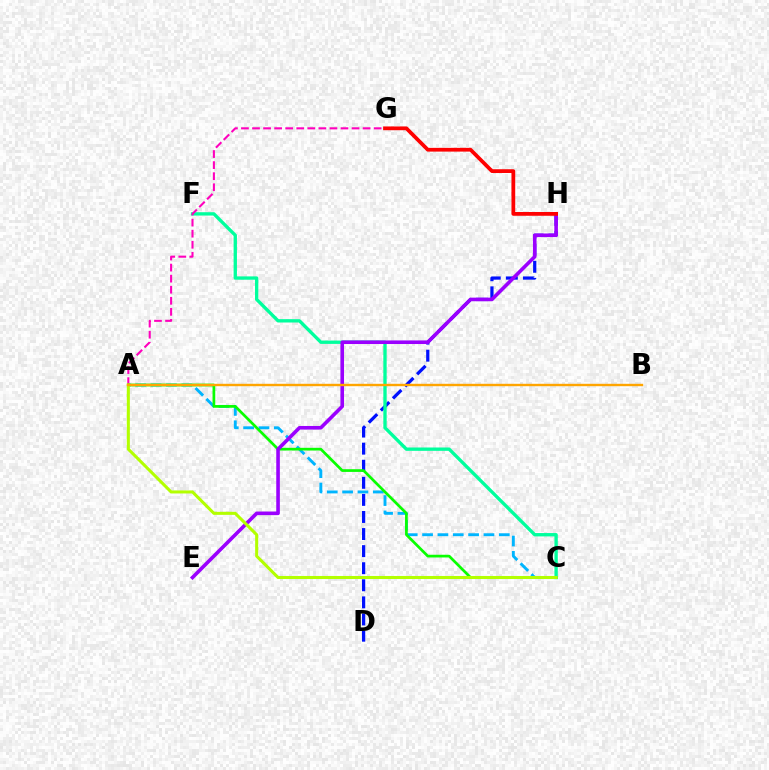{('D', 'H'): [{'color': '#0010ff', 'line_style': 'dashed', 'thickness': 2.32}], ('C', 'F'): [{'color': '#00ff9d', 'line_style': 'solid', 'thickness': 2.4}], ('A', 'C'): [{'color': '#00b5ff', 'line_style': 'dashed', 'thickness': 2.08}, {'color': '#08ff00', 'line_style': 'solid', 'thickness': 1.95}, {'color': '#b3ff00', 'line_style': 'solid', 'thickness': 2.19}], ('A', 'G'): [{'color': '#ff00bd', 'line_style': 'dashed', 'thickness': 1.5}], ('E', 'H'): [{'color': '#9b00ff', 'line_style': 'solid', 'thickness': 2.59}], ('G', 'H'): [{'color': '#ff0000', 'line_style': 'solid', 'thickness': 2.71}], ('A', 'B'): [{'color': '#ffa500', 'line_style': 'solid', 'thickness': 1.73}]}